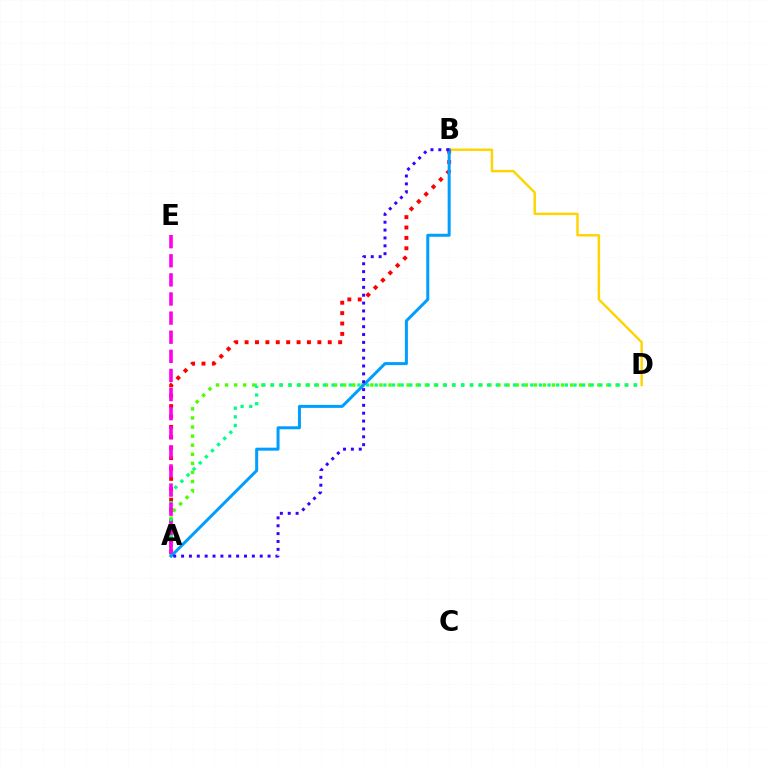{('B', 'D'): [{'color': '#ffd500', 'line_style': 'solid', 'thickness': 1.75}], ('A', 'B'): [{'color': '#ff0000', 'line_style': 'dotted', 'thickness': 2.82}, {'color': '#009eff', 'line_style': 'solid', 'thickness': 2.16}, {'color': '#3700ff', 'line_style': 'dotted', 'thickness': 2.14}], ('A', 'D'): [{'color': '#4fff00', 'line_style': 'dotted', 'thickness': 2.47}, {'color': '#00ff86', 'line_style': 'dotted', 'thickness': 2.35}], ('A', 'E'): [{'color': '#ff00ed', 'line_style': 'dashed', 'thickness': 2.6}]}